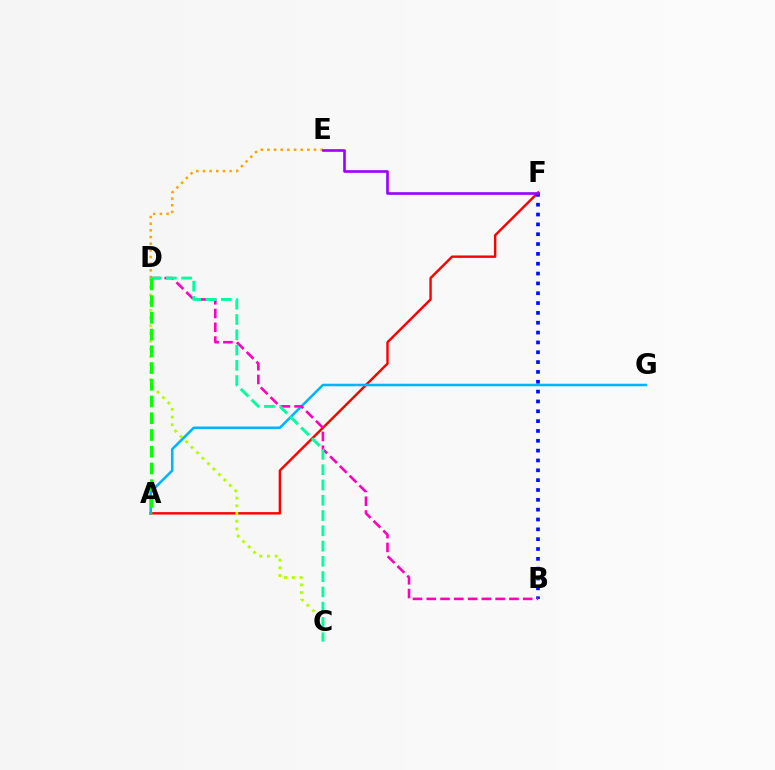{('D', 'E'): [{'color': '#ffa500', 'line_style': 'dotted', 'thickness': 1.81}], ('A', 'F'): [{'color': '#ff0000', 'line_style': 'solid', 'thickness': 1.74}], ('B', 'F'): [{'color': '#0010ff', 'line_style': 'dotted', 'thickness': 2.67}], ('A', 'G'): [{'color': '#00b5ff', 'line_style': 'solid', 'thickness': 1.83}], ('B', 'D'): [{'color': '#ff00bd', 'line_style': 'dashed', 'thickness': 1.87}], ('C', 'D'): [{'color': '#b3ff00', 'line_style': 'dotted', 'thickness': 2.09}, {'color': '#00ff9d', 'line_style': 'dashed', 'thickness': 2.08}], ('A', 'D'): [{'color': '#08ff00', 'line_style': 'dashed', 'thickness': 2.27}], ('E', 'F'): [{'color': '#9b00ff', 'line_style': 'solid', 'thickness': 1.9}]}